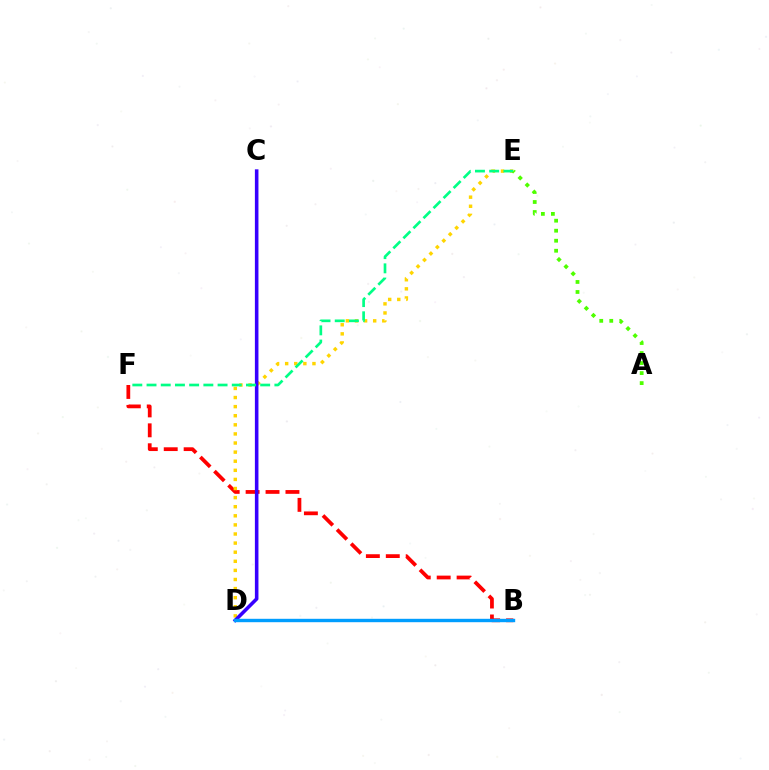{('B', 'F'): [{'color': '#ff0000', 'line_style': 'dashed', 'thickness': 2.71}], ('B', 'D'): [{'color': '#ff00ed', 'line_style': 'solid', 'thickness': 2.14}, {'color': '#009eff', 'line_style': 'solid', 'thickness': 2.44}], ('D', 'E'): [{'color': '#ffd500', 'line_style': 'dotted', 'thickness': 2.47}], ('C', 'D'): [{'color': '#3700ff', 'line_style': 'solid', 'thickness': 2.57}], ('E', 'F'): [{'color': '#00ff86', 'line_style': 'dashed', 'thickness': 1.93}], ('A', 'E'): [{'color': '#4fff00', 'line_style': 'dotted', 'thickness': 2.72}]}